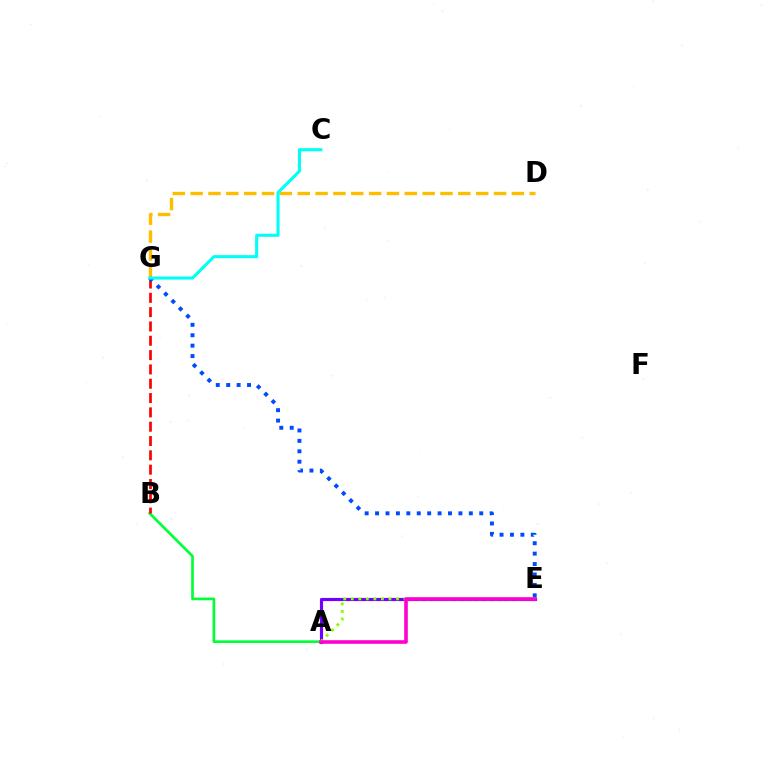{('A', 'B'): [{'color': '#00ff39', 'line_style': 'solid', 'thickness': 1.94}], ('B', 'G'): [{'color': '#ff0000', 'line_style': 'dashed', 'thickness': 1.95}], ('D', 'G'): [{'color': '#ffbd00', 'line_style': 'dashed', 'thickness': 2.42}], ('E', 'G'): [{'color': '#004bff', 'line_style': 'dotted', 'thickness': 2.83}], ('A', 'E'): [{'color': '#7200ff', 'line_style': 'solid', 'thickness': 2.27}, {'color': '#84ff00', 'line_style': 'dotted', 'thickness': 2.05}, {'color': '#ff00cf', 'line_style': 'solid', 'thickness': 2.58}], ('C', 'G'): [{'color': '#00fff6', 'line_style': 'solid', 'thickness': 2.22}]}